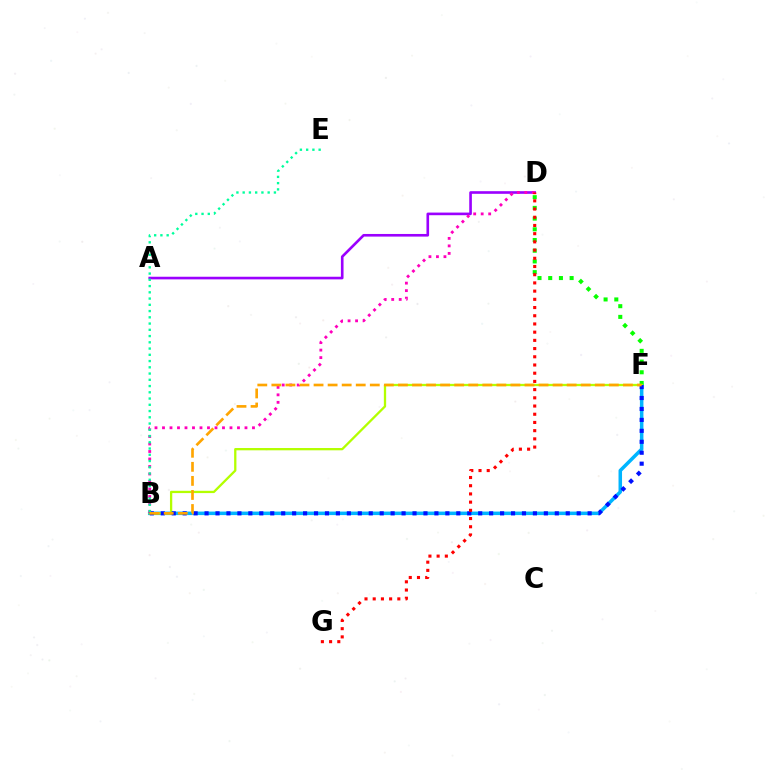{('A', 'D'): [{'color': '#9b00ff', 'line_style': 'solid', 'thickness': 1.89}], ('B', 'F'): [{'color': '#00b5ff', 'line_style': 'solid', 'thickness': 2.53}, {'color': '#b3ff00', 'line_style': 'solid', 'thickness': 1.65}, {'color': '#0010ff', 'line_style': 'dotted', 'thickness': 2.97}, {'color': '#ffa500', 'line_style': 'dashed', 'thickness': 1.91}], ('D', 'F'): [{'color': '#08ff00', 'line_style': 'dotted', 'thickness': 2.91}], ('B', 'D'): [{'color': '#ff00bd', 'line_style': 'dotted', 'thickness': 2.04}], ('B', 'E'): [{'color': '#00ff9d', 'line_style': 'dotted', 'thickness': 1.7}], ('D', 'G'): [{'color': '#ff0000', 'line_style': 'dotted', 'thickness': 2.23}]}